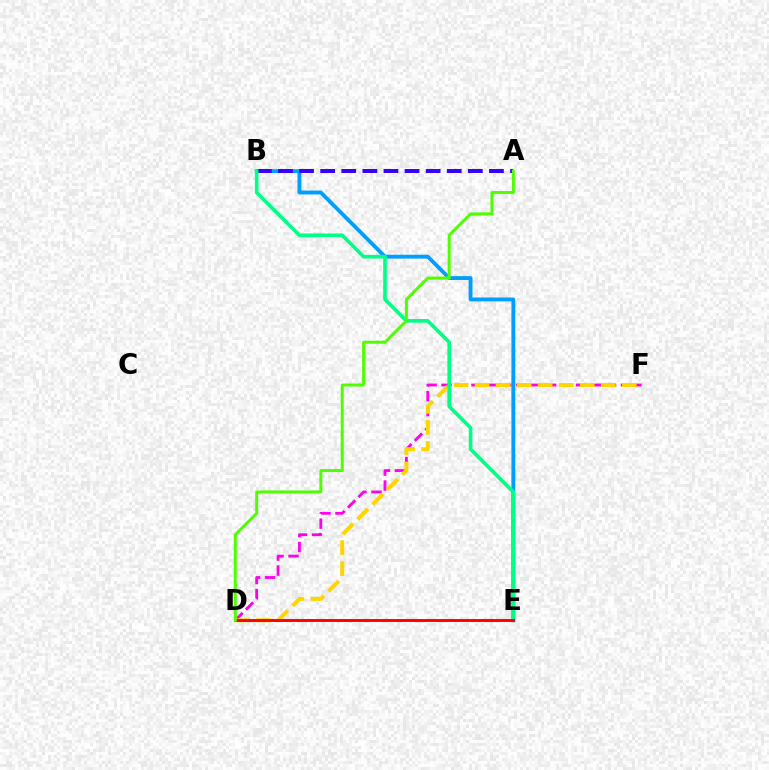{('D', 'F'): [{'color': '#ff00ed', 'line_style': 'dashed', 'thickness': 2.03}, {'color': '#ffd500', 'line_style': 'dashed', 'thickness': 2.86}], ('B', 'E'): [{'color': '#009eff', 'line_style': 'solid', 'thickness': 2.78}, {'color': '#00ff86', 'line_style': 'solid', 'thickness': 2.61}], ('A', 'B'): [{'color': '#3700ff', 'line_style': 'dashed', 'thickness': 2.87}], ('D', 'E'): [{'color': '#ff0000', 'line_style': 'solid', 'thickness': 2.1}], ('A', 'D'): [{'color': '#4fff00', 'line_style': 'solid', 'thickness': 2.15}]}